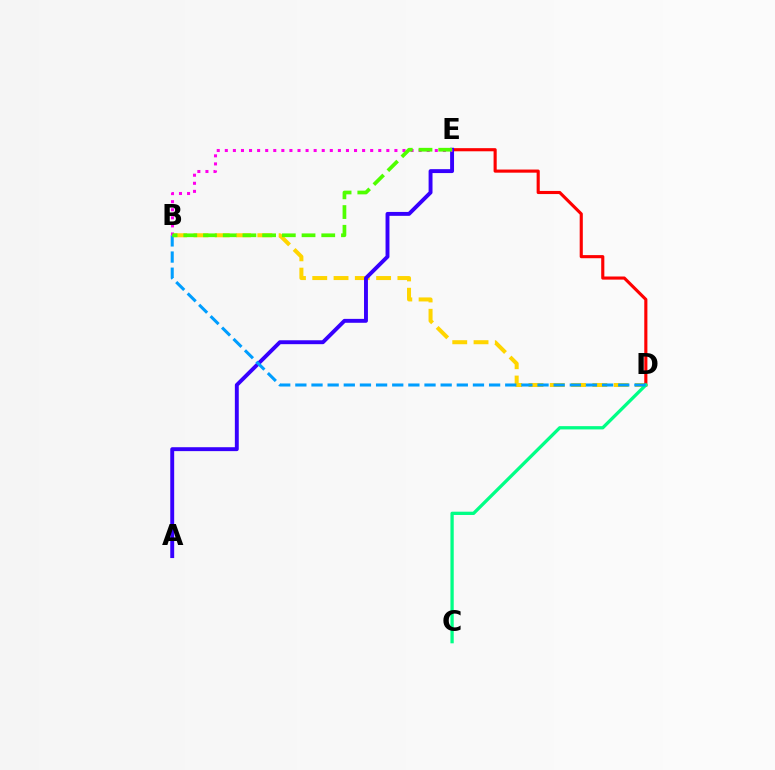{('B', 'D'): [{'color': '#ffd500', 'line_style': 'dashed', 'thickness': 2.89}, {'color': '#009eff', 'line_style': 'dashed', 'thickness': 2.19}], ('D', 'E'): [{'color': '#ff0000', 'line_style': 'solid', 'thickness': 2.25}], ('C', 'D'): [{'color': '#00ff86', 'line_style': 'solid', 'thickness': 2.37}], ('A', 'E'): [{'color': '#3700ff', 'line_style': 'solid', 'thickness': 2.81}], ('B', 'E'): [{'color': '#ff00ed', 'line_style': 'dotted', 'thickness': 2.19}, {'color': '#4fff00', 'line_style': 'dashed', 'thickness': 2.68}]}